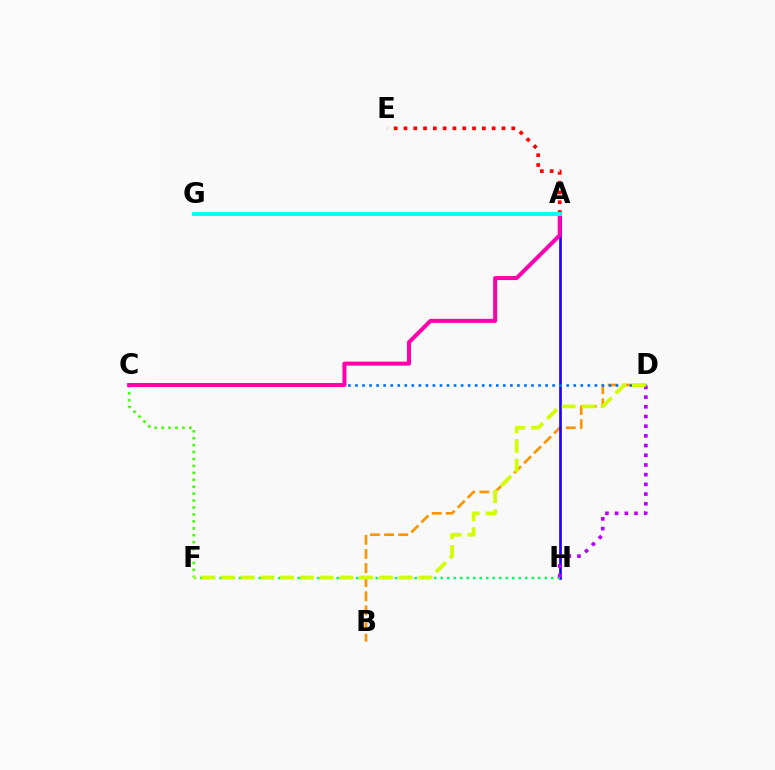{('B', 'D'): [{'color': '#ff9400', 'line_style': 'dashed', 'thickness': 1.92}], ('A', 'H'): [{'color': '#2500ff', 'line_style': 'solid', 'thickness': 1.94}], ('C', 'F'): [{'color': '#3dff00', 'line_style': 'dotted', 'thickness': 1.88}], ('F', 'H'): [{'color': '#00ff5c', 'line_style': 'dotted', 'thickness': 1.77}], ('C', 'D'): [{'color': '#0074ff', 'line_style': 'dotted', 'thickness': 1.91}], ('D', 'H'): [{'color': '#b900ff', 'line_style': 'dotted', 'thickness': 2.63}], ('A', 'C'): [{'color': '#ff00ac', 'line_style': 'solid', 'thickness': 2.88}], ('D', 'F'): [{'color': '#d1ff00', 'line_style': 'dashed', 'thickness': 2.68}], ('A', 'E'): [{'color': '#ff0000', 'line_style': 'dotted', 'thickness': 2.66}], ('A', 'G'): [{'color': '#00fff6', 'line_style': 'solid', 'thickness': 2.78}]}